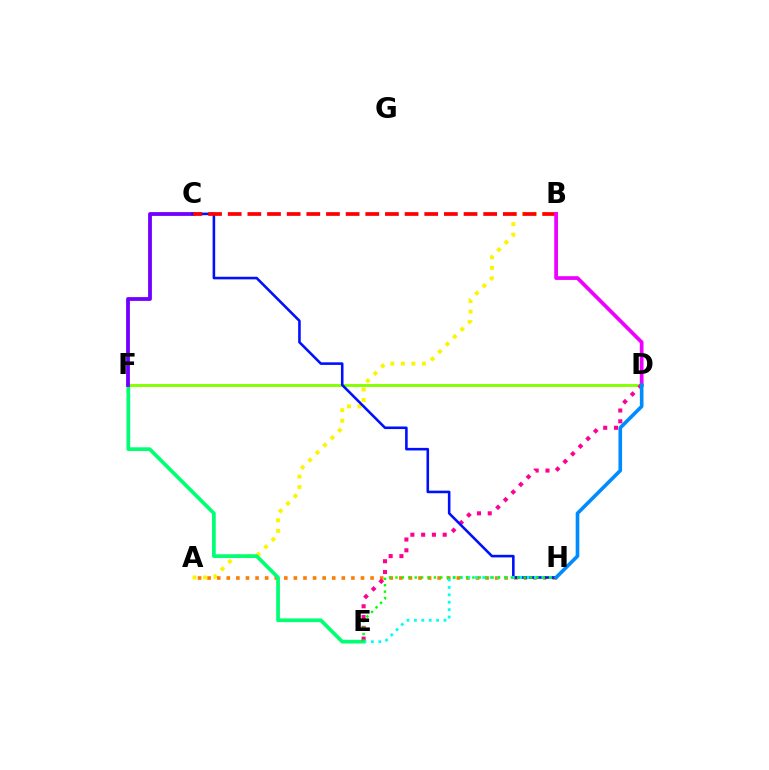{('A', 'B'): [{'color': '#fcf500', 'line_style': 'dotted', 'thickness': 2.86}], ('A', 'H'): [{'color': '#ff7c00', 'line_style': 'dotted', 'thickness': 2.6}], ('E', 'F'): [{'color': '#00ff74', 'line_style': 'solid', 'thickness': 2.68}], ('D', 'F'): [{'color': '#84ff00', 'line_style': 'solid', 'thickness': 2.08}], ('C', 'F'): [{'color': '#7200ff', 'line_style': 'solid', 'thickness': 2.73}], ('D', 'E'): [{'color': '#ff0094', 'line_style': 'dotted', 'thickness': 2.93}], ('C', 'H'): [{'color': '#0010ff', 'line_style': 'solid', 'thickness': 1.86}], ('E', 'H'): [{'color': '#00fff6', 'line_style': 'dotted', 'thickness': 2.01}, {'color': '#08ff00', 'line_style': 'dotted', 'thickness': 1.74}], ('B', 'C'): [{'color': '#ff0000', 'line_style': 'dashed', 'thickness': 2.67}], ('B', 'D'): [{'color': '#ee00ff', 'line_style': 'solid', 'thickness': 2.68}], ('D', 'H'): [{'color': '#008cff', 'line_style': 'solid', 'thickness': 2.62}]}